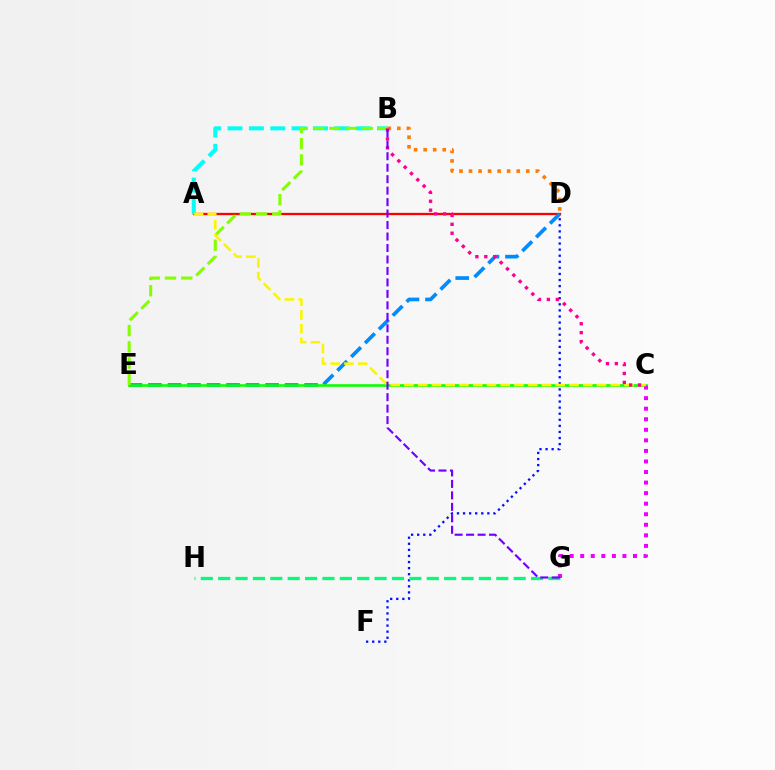{('D', 'F'): [{'color': '#0010ff', 'line_style': 'dotted', 'thickness': 1.65}], ('G', 'H'): [{'color': '#00ff74', 'line_style': 'dashed', 'thickness': 2.36}], ('A', 'D'): [{'color': '#ff0000', 'line_style': 'solid', 'thickness': 1.66}], ('A', 'B'): [{'color': '#00fff6', 'line_style': 'dashed', 'thickness': 2.9}], ('D', 'E'): [{'color': '#008cff', 'line_style': 'dashed', 'thickness': 2.65}], ('C', 'E'): [{'color': '#08ff00', 'line_style': 'solid', 'thickness': 1.87}], ('B', 'E'): [{'color': '#84ff00', 'line_style': 'dashed', 'thickness': 2.21}], ('C', 'G'): [{'color': '#ee00ff', 'line_style': 'dotted', 'thickness': 2.87}], ('B', 'D'): [{'color': '#ff7c00', 'line_style': 'dotted', 'thickness': 2.59}], ('A', 'C'): [{'color': '#fcf500', 'line_style': 'dashed', 'thickness': 1.87}], ('B', 'C'): [{'color': '#ff0094', 'line_style': 'dotted', 'thickness': 2.42}], ('B', 'G'): [{'color': '#7200ff', 'line_style': 'dashed', 'thickness': 1.56}]}